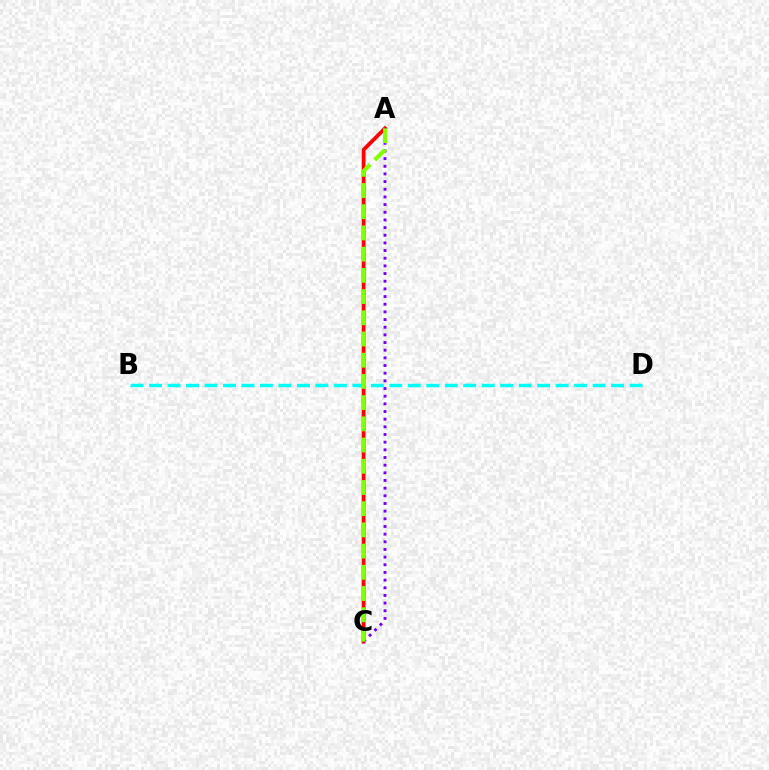{('A', 'C'): [{'color': '#ff0000', 'line_style': 'solid', 'thickness': 2.73}, {'color': '#7200ff', 'line_style': 'dotted', 'thickness': 2.08}, {'color': '#84ff00', 'line_style': 'dashed', 'thickness': 2.88}], ('B', 'D'): [{'color': '#00fff6', 'line_style': 'dashed', 'thickness': 2.51}]}